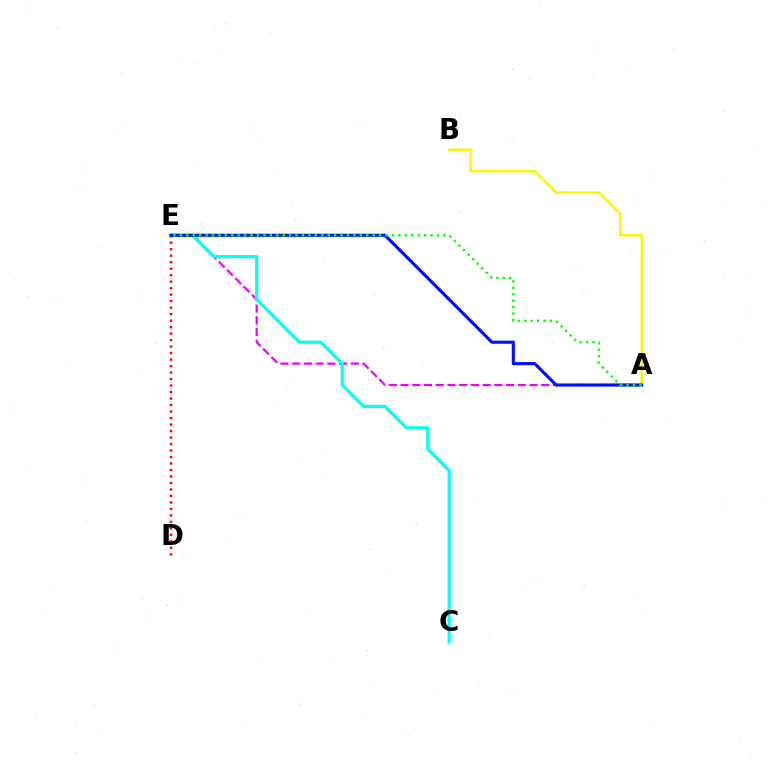{('A', 'E'): [{'color': '#ee00ff', 'line_style': 'dashed', 'thickness': 1.59}, {'color': '#0010ff', 'line_style': 'solid', 'thickness': 2.25}, {'color': '#08ff00', 'line_style': 'dotted', 'thickness': 1.75}], ('C', 'E'): [{'color': '#00fff6', 'line_style': 'solid', 'thickness': 2.3}], ('A', 'B'): [{'color': '#fcf500', 'line_style': 'solid', 'thickness': 1.74}], ('D', 'E'): [{'color': '#ff0000', 'line_style': 'dotted', 'thickness': 1.76}]}